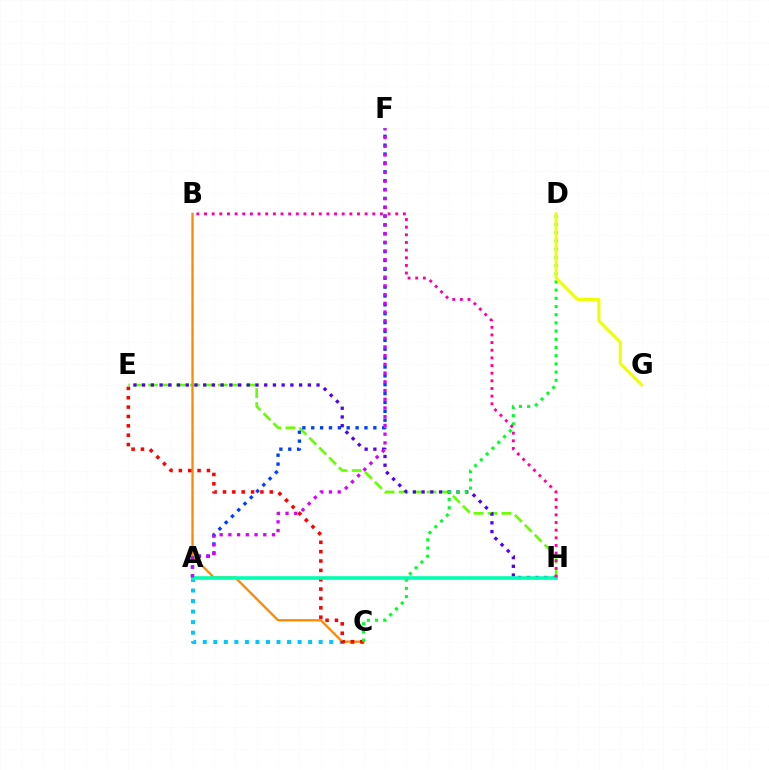{('E', 'H'): [{'color': '#66ff00', 'line_style': 'dashed', 'thickness': 1.9}, {'color': '#4f00ff', 'line_style': 'dotted', 'thickness': 2.37}], ('A', 'C'): [{'color': '#00c7ff', 'line_style': 'dotted', 'thickness': 2.86}], ('B', 'C'): [{'color': '#ff8800', 'line_style': 'solid', 'thickness': 1.65}], ('A', 'F'): [{'color': '#003fff', 'line_style': 'dotted', 'thickness': 2.41}, {'color': '#d600ff', 'line_style': 'dotted', 'thickness': 2.37}], ('C', 'E'): [{'color': '#ff0000', 'line_style': 'dotted', 'thickness': 2.54}], ('C', 'D'): [{'color': '#00ff27', 'line_style': 'dotted', 'thickness': 2.23}], ('D', 'G'): [{'color': '#eeff00', 'line_style': 'solid', 'thickness': 2.14}], ('A', 'H'): [{'color': '#00ffaf', 'line_style': 'solid', 'thickness': 2.59}], ('B', 'H'): [{'color': '#ff00a0', 'line_style': 'dotted', 'thickness': 2.08}]}